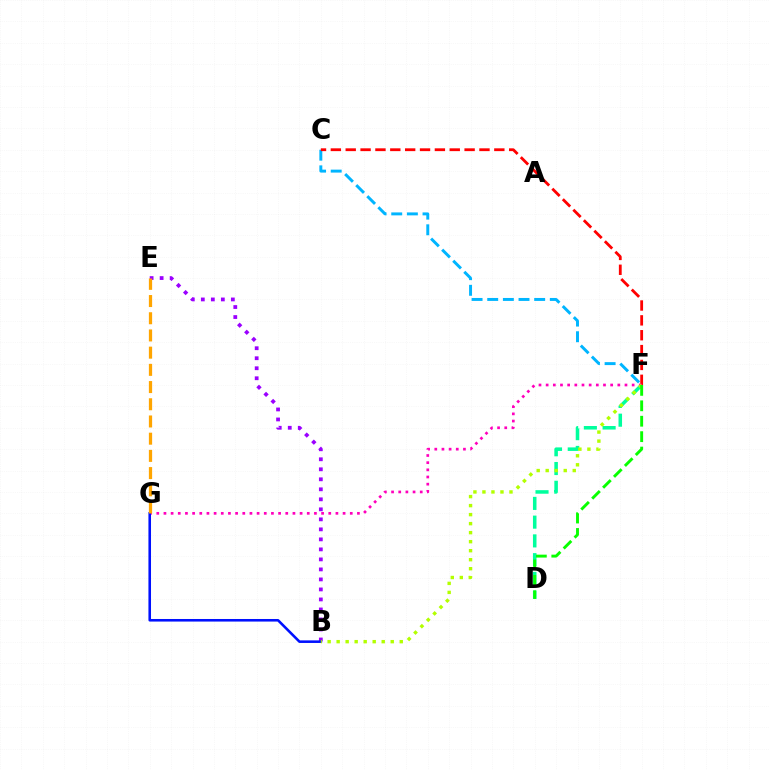{('C', 'F'): [{'color': '#00b5ff', 'line_style': 'dashed', 'thickness': 2.13}, {'color': '#ff0000', 'line_style': 'dashed', 'thickness': 2.02}], ('D', 'F'): [{'color': '#00ff9d', 'line_style': 'dashed', 'thickness': 2.55}, {'color': '#08ff00', 'line_style': 'dashed', 'thickness': 2.1}], ('B', 'E'): [{'color': '#9b00ff', 'line_style': 'dotted', 'thickness': 2.72}], ('F', 'G'): [{'color': '#ff00bd', 'line_style': 'dotted', 'thickness': 1.95}], ('B', 'G'): [{'color': '#0010ff', 'line_style': 'solid', 'thickness': 1.86}], ('B', 'F'): [{'color': '#b3ff00', 'line_style': 'dotted', 'thickness': 2.45}], ('E', 'G'): [{'color': '#ffa500', 'line_style': 'dashed', 'thickness': 2.34}]}